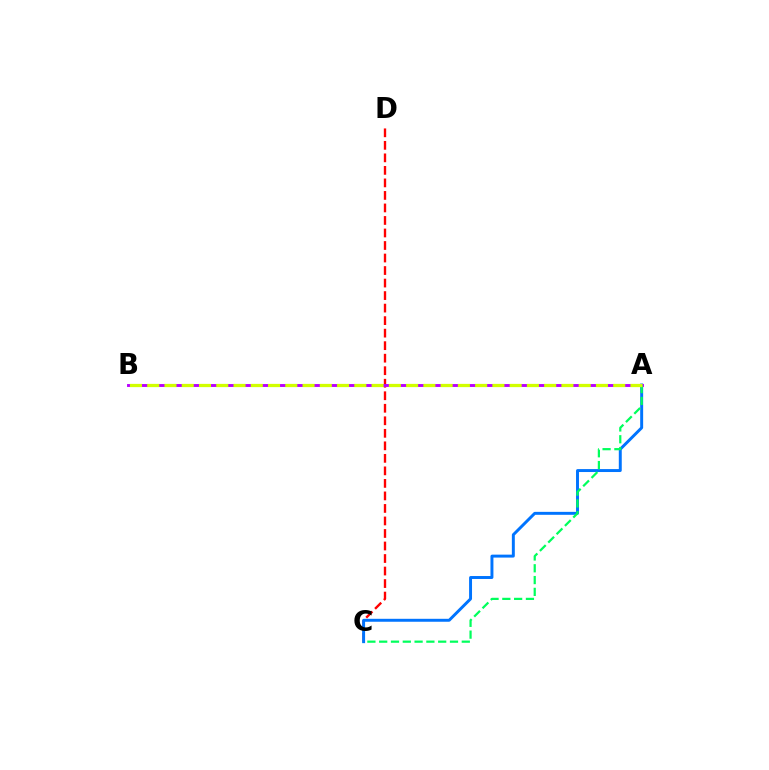{('C', 'D'): [{'color': '#ff0000', 'line_style': 'dashed', 'thickness': 1.7}], ('A', 'C'): [{'color': '#0074ff', 'line_style': 'solid', 'thickness': 2.12}, {'color': '#00ff5c', 'line_style': 'dashed', 'thickness': 1.6}], ('A', 'B'): [{'color': '#b900ff', 'line_style': 'solid', 'thickness': 2.09}, {'color': '#d1ff00', 'line_style': 'dashed', 'thickness': 2.34}]}